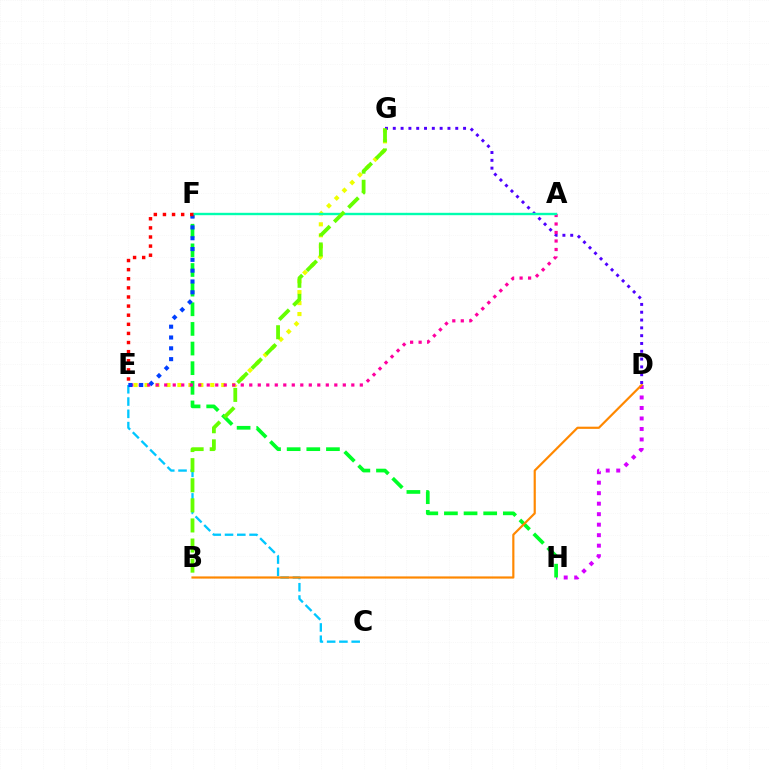{('D', 'H'): [{'color': '#d600ff', 'line_style': 'dotted', 'thickness': 2.85}], ('E', 'G'): [{'color': '#eeff00', 'line_style': 'dotted', 'thickness': 2.98}], ('C', 'E'): [{'color': '#00c7ff', 'line_style': 'dashed', 'thickness': 1.67}], ('F', 'H'): [{'color': '#00ff27', 'line_style': 'dashed', 'thickness': 2.67}], ('B', 'D'): [{'color': '#ff8800', 'line_style': 'solid', 'thickness': 1.57}], ('D', 'G'): [{'color': '#4f00ff', 'line_style': 'dotted', 'thickness': 2.12}], ('A', 'E'): [{'color': '#ff00a0', 'line_style': 'dotted', 'thickness': 2.31}], ('E', 'F'): [{'color': '#003fff', 'line_style': 'dotted', 'thickness': 2.94}, {'color': '#ff0000', 'line_style': 'dotted', 'thickness': 2.48}], ('A', 'F'): [{'color': '#00ffaf', 'line_style': 'solid', 'thickness': 1.72}], ('B', 'G'): [{'color': '#66ff00', 'line_style': 'dashed', 'thickness': 2.73}]}